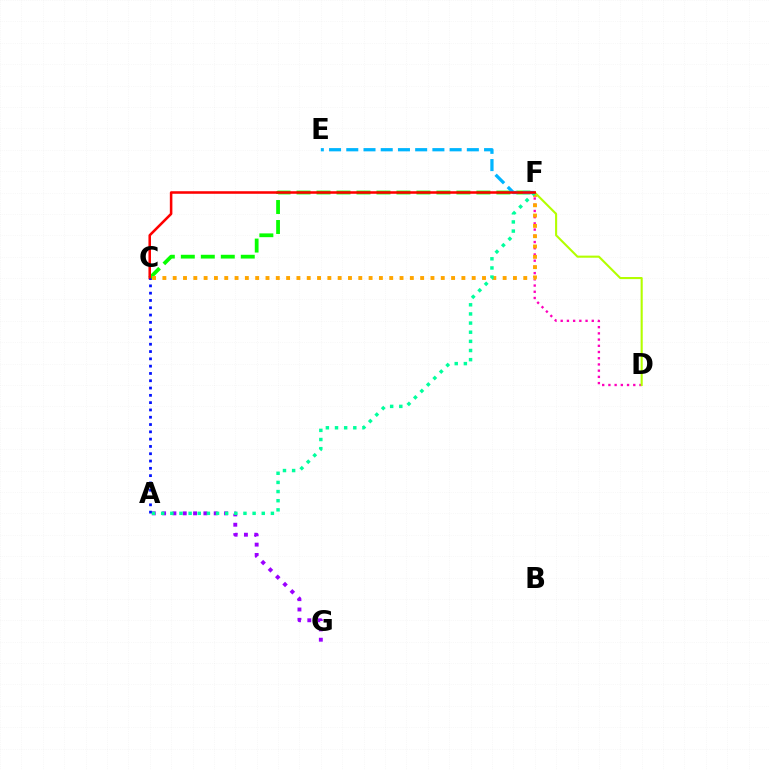{('A', 'G'): [{'color': '#9b00ff', 'line_style': 'dotted', 'thickness': 2.8}], ('D', 'F'): [{'color': '#ff00bd', 'line_style': 'dotted', 'thickness': 1.69}, {'color': '#b3ff00', 'line_style': 'solid', 'thickness': 1.51}], ('C', 'F'): [{'color': '#08ff00', 'line_style': 'dashed', 'thickness': 2.72}, {'color': '#ffa500', 'line_style': 'dotted', 'thickness': 2.8}, {'color': '#ff0000', 'line_style': 'solid', 'thickness': 1.84}], ('E', 'F'): [{'color': '#00b5ff', 'line_style': 'dashed', 'thickness': 2.34}], ('A', 'F'): [{'color': '#00ff9d', 'line_style': 'dotted', 'thickness': 2.48}], ('A', 'C'): [{'color': '#0010ff', 'line_style': 'dotted', 'thickness': 1.98}]}